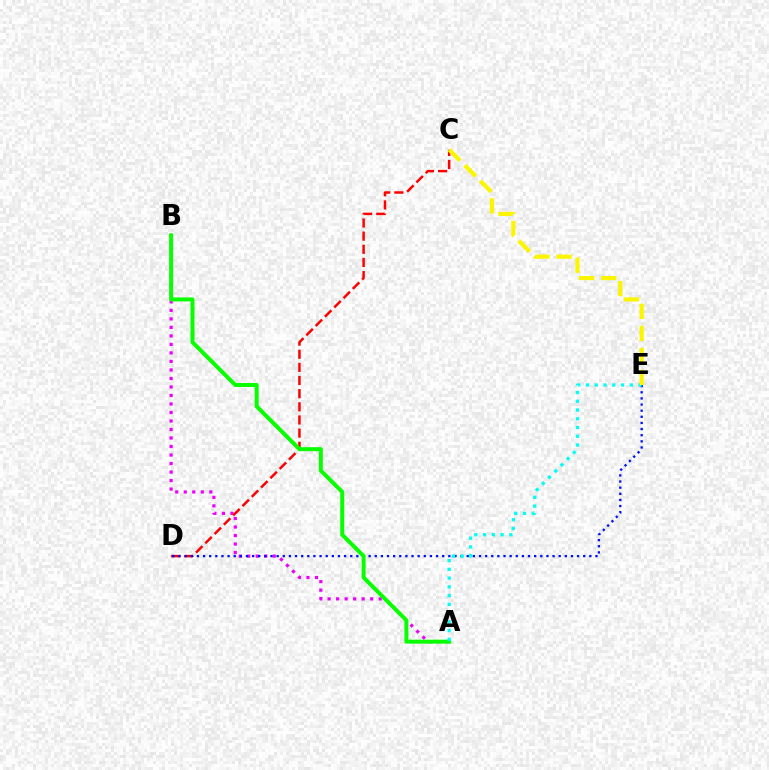{('A', 'B'): [{'color': '#ee00ff', 'line_style': 'dotted', 'thickness': 2.31}, {'color': '#08ff00', 'line_style': 'solid', 'thickness': 2.87}], ('C', 'D'): [{'color': '#ff0000', 'line_style': 'dashed', 'thickness': 1.79}], ('D', 'E'): [{'color': '#0010ff', 'line_style': 'dotted', 'thickness': 1.67}], ('A', 'E'): [{'color': '#00fff6', 'line_style': 'dotted', 'thickness': 2.38}], ('C', 'E'): [{'color': '#fcf500', 'line_style': 'dashed', 'thickness': 3.0}]}